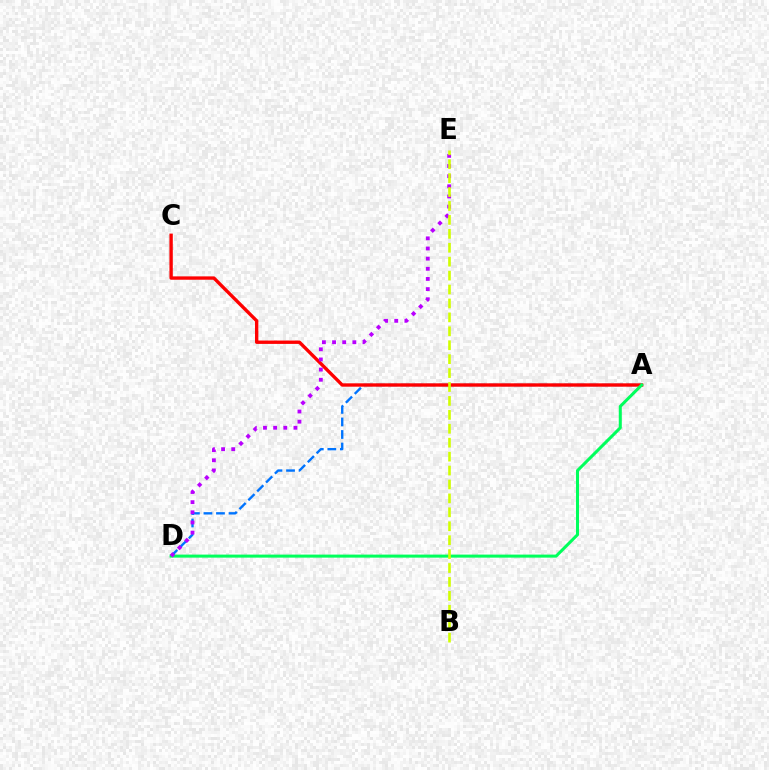{('A', 'D'): [{'color': '#0074ff', 'line_style': 'dashed', 'thickness': 1.7}, {'color': '#00ff5c', 'line_style': 'solid', 'thickness': 2.19}], ('A', 'C'): [{'color': '#ff0000', 'line_style': 'solid', 'thickness': 2.42}], ('D', 'E'): [{'color': '#b900ff', 'line_style': 'dotted', 'thickness': 2.76}], ('B', 'E'): [{'color': '#d1ff00', 'line_style': 'dashed', 'thickness': 1.89}]}